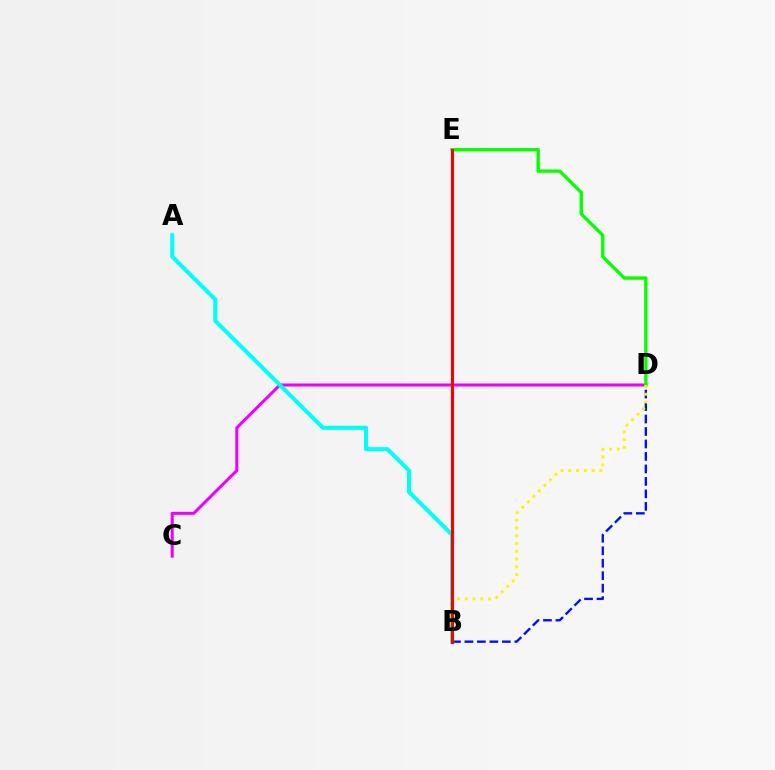{('B', 'D'): [{'color': '#0010ff', 'line_style': 'dashed', 'thickness': 1.7}, {'color': '#fcf500', 'line_style': 'dotted', 'thickness': 2.11}], ('C', 'D'): [{'color': '#ee00ff', 'line_style': 'solid', 'thickness': 2.19}], ('D', 'E'): [{'color': '#08ff00', 'line_style': 'solid', 'thickness': 2.42}], ('A', 'B'): [{'color': '#00fff6', 'line_style': 'solid', 'thickness': 2.92}], ('B', 'E'): [{'color': '#ff0000', 'line_style': 'solid', 'thickness': 2.23}]}